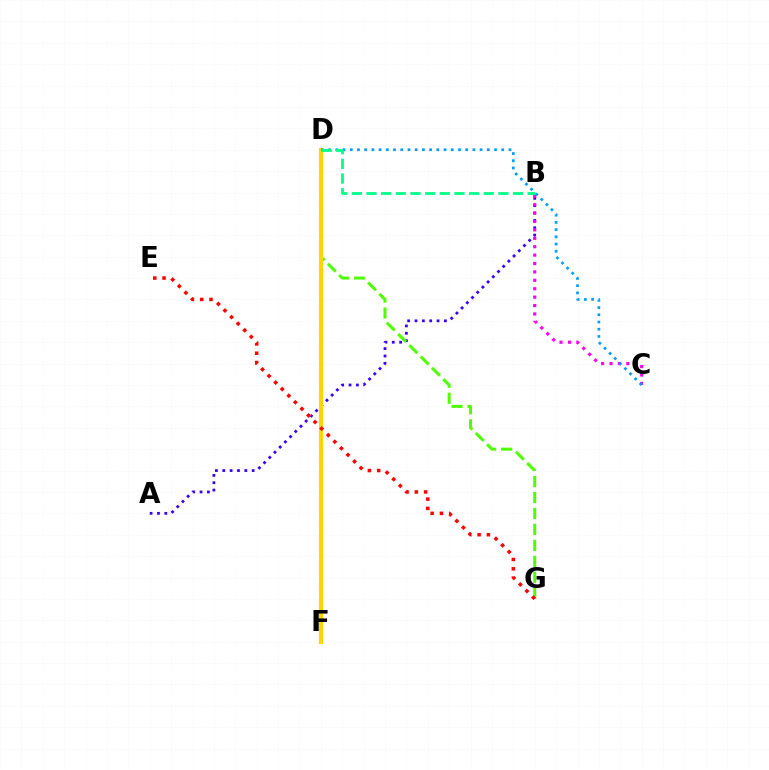{('A', 'B'): [{'color': '#3700ff', 'line_style': 'dotted', 'thickness': 2.0}], ('D', 'G'): [{'color': '#4fff00', 'line_style': 'dashed', 'thickness': 2.17}], ('D', 'F'): [{'color': '#ffd500', 'line_style': 'solid', 'thickness': 3.0}], ('B', 'C'): [{'color': '#ff00ed', 'line_style': 'dotted', 'thickness': 2.28}], ('C', 'D'): [{'color': '#009eff', 'line_style': 'dotted', 'thickness': 1.96}], ('B', 'D'): [{'color': '#00ff86', 'line_style': 'dashed', 'thickness': 1.99}], ('E', 'G'): [{'color': '#ff0000', 'line_style': 'dotted', 'thickness': 2.53}]}